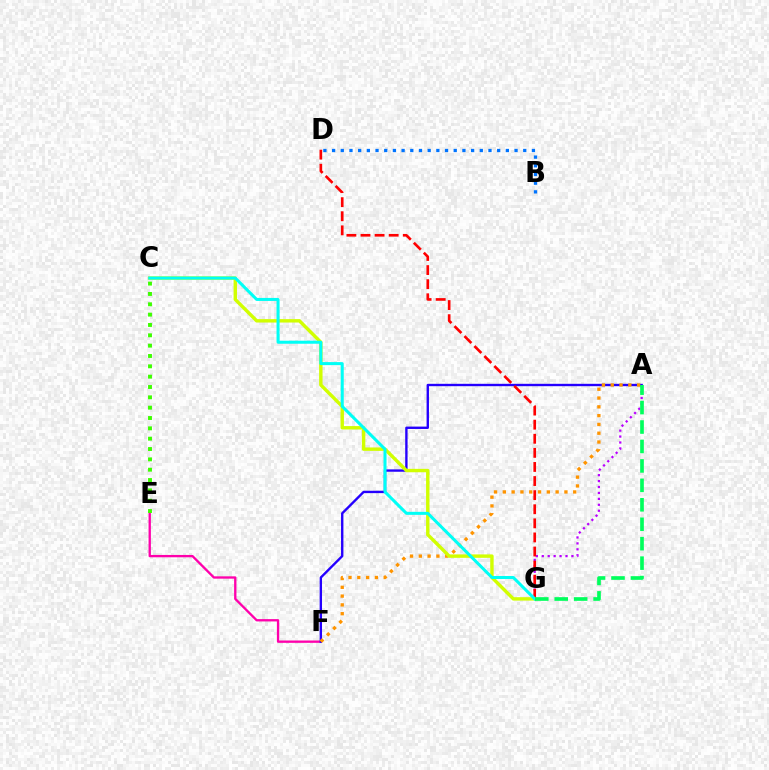{('E', 'F'): [{'color': '#ff00ac', 'line_style': 'solid', 'thickness': 1.68}], ('A', 'G'): [{'color': '#b900ff', 'line_style': 'dotted', 'thickness': 1.61}, {'color': '#00ff5c', 'line_style': 'dashed', 'thickness': 2.64}], ('A', 'F'): [{'color': '#2500ff', 'line_style': 'solid', 'thickness': 1.71}, {'color': '#ff9400', 'line_style': 'dotted', 'thickness': 2.39}], ('B', 'D'): [{'color': '#0074ff', 'line_style': 'dotted', 'thickness': 2.36}], ('C', 'G'): [{'color': '#d1ff00', 'line_style': 'solid', 'thickness': 2.45}, {'color': '#00fff6', 'line_style': 'solid', 'thickness': 2.18}], ('D', 'G'): [{'color': '#ff0000', 'line_style': 'dashed', 'thickness': 1.91}], ('C', 'E'): [{'color': '#3dff00', 'line_style': 'dotted', 'thickness': 2.81}]}